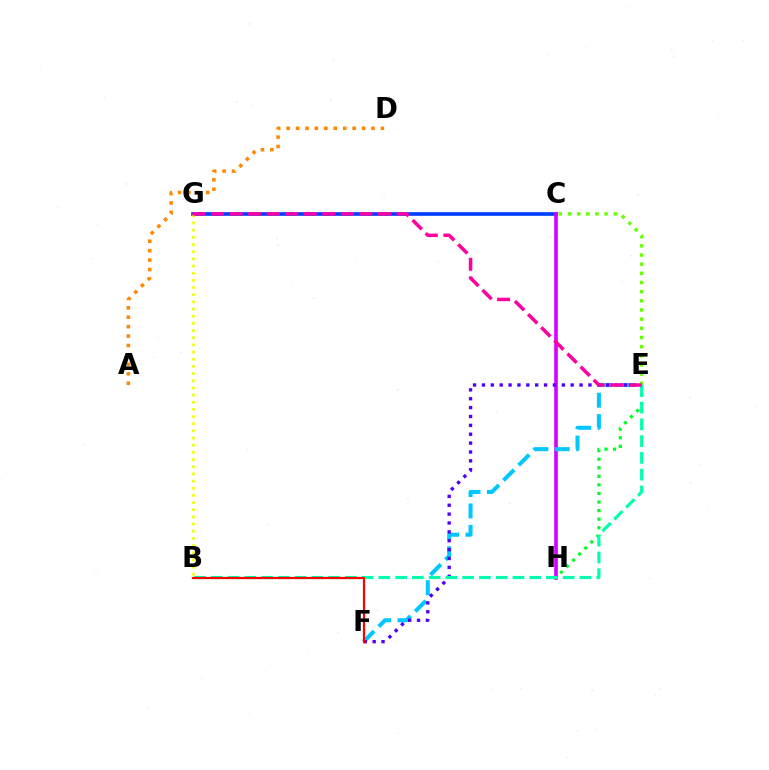{('E', 'H'): [{'color': '#00ff27', 'line_style': 'dotted', 'thickness': 2.33}], ('A', 'D'): [{'color': '#ff8800', 'line_style': 'dotted', 'thickness': 2.56}], ('C', 'G'): [{'color': '#003fff', 'line_style': 'solid', 'thickness': 2.65}], ('C', 'H'): [{'color': '#d600ff', 'line_style': 'solid', 'thickness': 2.61}], ('E', 'F'): [{'color': '#00c7ff', 'line_style': 'dashed', 'thickness': 2.91}, {'color': '#4f00ff', 'line_style': 'dotted', 'thickness': 2.41}], ('B', 'E'): [{'color': '#00ffaf', 'line_style': 'dashed', 'thickness': 2.28}], ('C', 'E'): [{'color': '#66ff00', 'line_style': 'dotted', 'thickness': 2.49}], ('B', 'G'): [{'color': '#eeff00', 'line_style': 'dotted', 'thickness': 1.95}], ('E', 'G'): [{'color': '#ff00a0', 'line_style': 'dashed', 'thickness': 2.52}], ('B', 'F'): [{'color': '#ff0000', 'line_style': 'solid', 'thickness': 1.61}]}